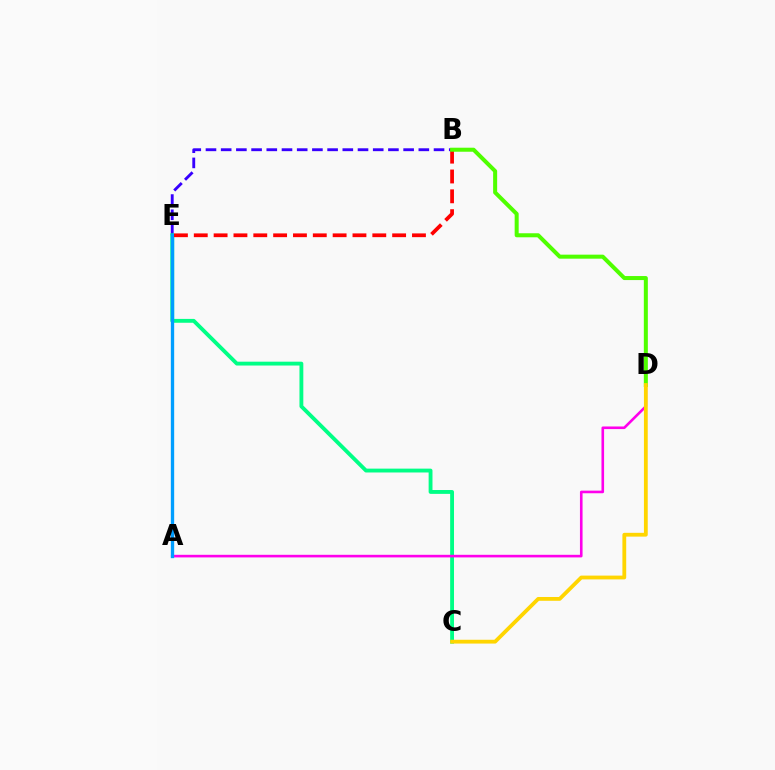{('B', 'E'): [{'color': '#3700ff', 'line_style': 'dashed', 'thickness': 2.07}, {'color': '#ff0000', 'line_style': 'dashed', 'thickness': 2.69}], ('C', 'E'): [{'color': '#00ff86', 'line_style': 'solid', 'thickness': 2.77}], ('A', 'D'): [{'color': '#ff00ed', 'line_style': 'solid', 'thickness': 1.88}], ('A', 'E'): [{'color': '#009eff', 'line_style': 'solid', 'thickness': 2.41}], ('B', 'D'): [{'color': '#4fff00', 'line_style': 'solid', 'thickness': 2.9}], ('C', 'D'): [{'color': '#ffd500', 'line_style': 'solid', 'thickness': 2.74}]}